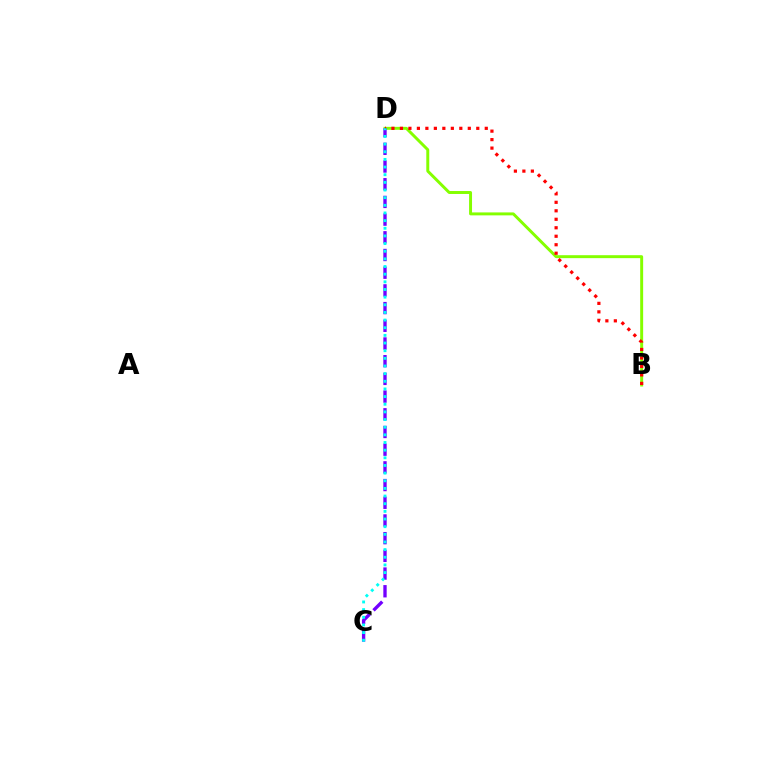{('B', 'D'): [{'color': '#84ff00', 'line_style': 'solid', 'thickness': 2.13}, {'color': '#ff0000', 'line_style': 'dotted', 'thickness': 2.3}], ('C', 'D'): [{'color': '#7200ff', 'line_style': 'dashed', 'thickness': 2.4}, {'color': '#00fff6', 'line_style': 'dotted', 'thickness': 2.08}]}